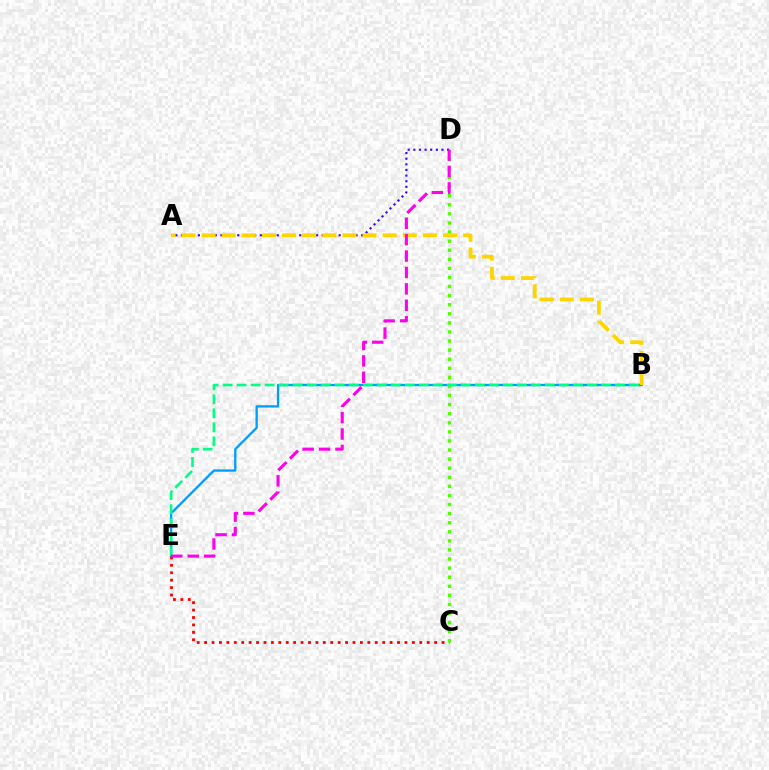{('B', 'E'): [{'color': '#009eff', 'line_style': 'solid', 'thickness': 1.68}, {'color': '#00ff86', 'line_style': 'dashed', 'thickness': 1.9}], ('C', 'E'): [{'color': '#ff0000', 'line_style': 'dotted', 'thickness': 2.02}], ('C', 'D'): [{'color': '#4fff00', 'line_style': 'dotted', 'thickness': 2.47}], ('A', 'D'): [{'color': '#3700ff', 'line_style': 'dotted', 'thickness': 1.53}], ('A', 'B'): [{'color': '#ffd500', 'line_style': 'dashed', 'thickness': 2.73}], ('D', 'E'): [{'color': '#ff00ed', 'line_style': 'dashed', 'thickness': 2.23}]}